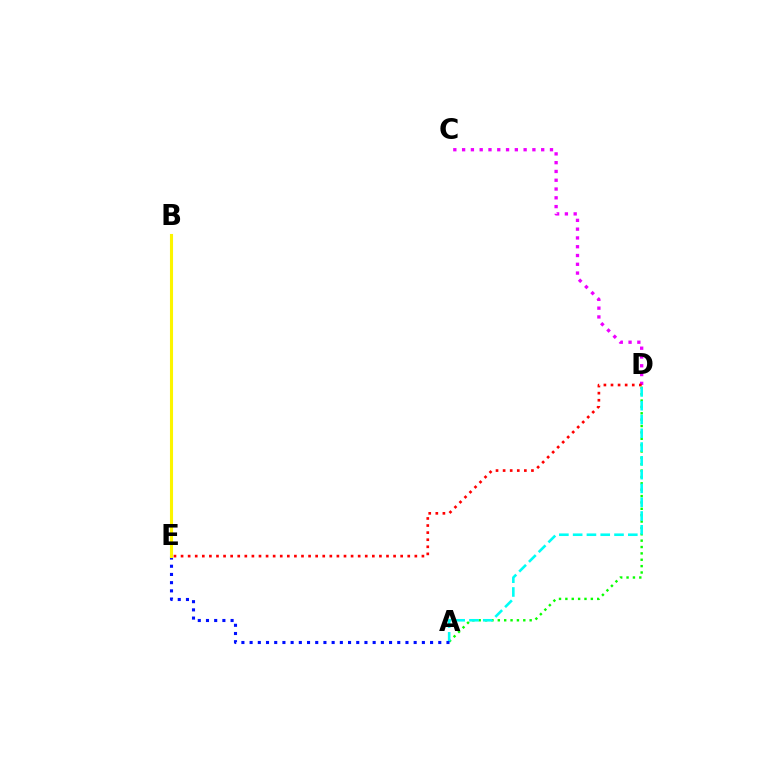{('C', 'D'): [{'color': '#ee00ff', 'line_style': 'dotted', 'thickness': 2.39}], ('A', 'D'): [{'color': '#08ff00', 'line_style': 'dotted', 'thickness': 1.73}, {'color': '#00fff6', 'line_style': 'dashed', 'thickness': 1.87}], ('A', 'E'): [{'color': '#0010ff', 'line_style': 'dotted', 'thickness': 2.23}], ('D', 'E'): [{'color': '#ff0000', 'line_style': 'dotted', 'thickness': 1.92}], ('B', 'E'): [{'color': '#fcf500', 'line_style': 'solid', 'thickness': 2.22}]}